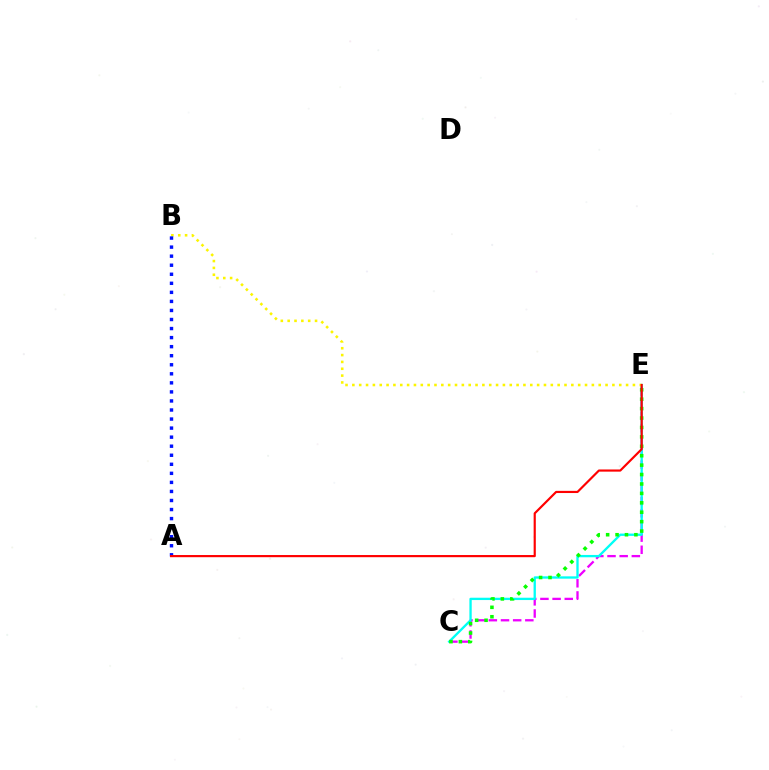{('C', 'E'): [{'color': '#ee00ff', 'line_style': 'dashed', 'thickness': 1.65}, {'color': '#00fff6', 'line_style': 'solid', 'thickness': 1.68}, {'color': '#08ff00', 'line_style': 'dotted', 'thickness': 2.56}], ('B', 'E'): [{'color': '#fcf500', 'line_style': 'dotted', 'thickness': 1.86}], ('A', 'B'): [{'color': '#0010ff', 'line_style': 'dotted', 'thickness': 2.46}], ('A', 'E'): [{'color': '#ff0000', 'line_style': 'solid', 'thickness': 1.56}]}